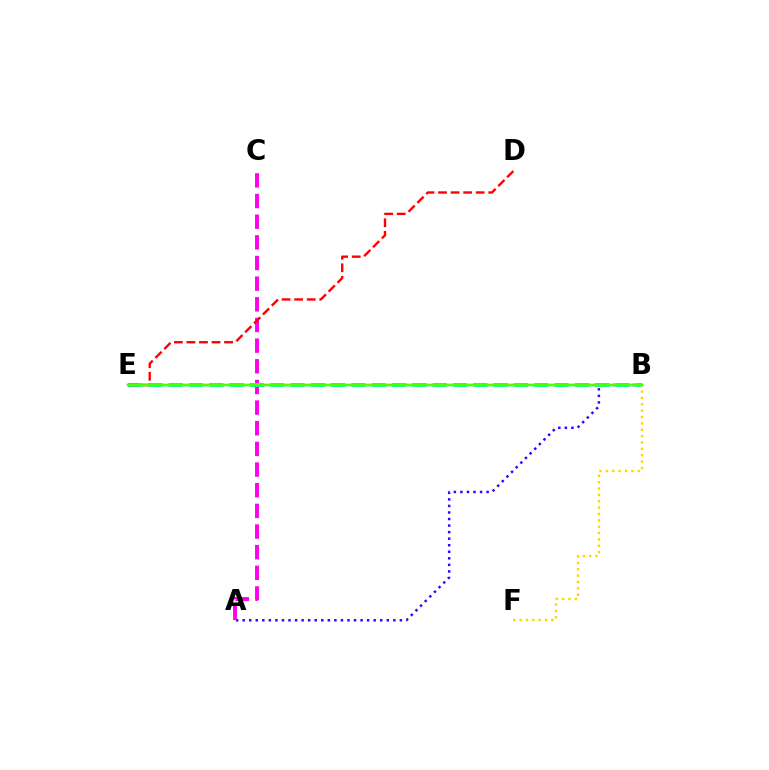{('A', 'B'): [{'color': '#3700ff', 'line_style': 'dotted', 'thickness': 1.78}], ('A', 'C'): [{'color': '#ff00ed', 'line_style': 'dashed', 'thickness': 2.81}], ('B', 'E'): [{'color': '#009eff', 'line_style': 'solid', 'thickness': 1.64}, {'color': '#00ff86', 'line_style': 'dashed', 'thickness': 2.76}, {'color': '#4fff00', 'line_style': 'solid', 'thickness': 1.72}], ('B', 'F'): [{'color': '#ffd500', 'line_style': 'dotted', 'thickness': 1.73}], ('D', 'E'): [{'color': '#ff0000', 'line_style': 'dashed', 'thickness': 1.7}]}